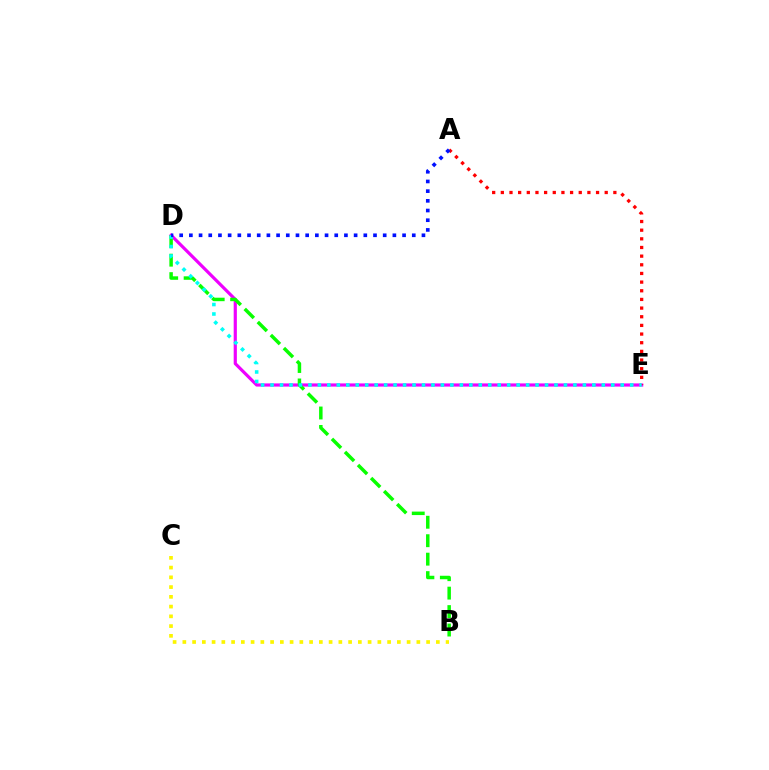{('D', 'E'): [{'color': '#ee00ff', 'line_style': 'solid', 'thickness': 2.29}, {'color': '#00fff6', 'line_style': 'dotted', 'thickness': 2.57}], ('A', 'E'): [{'color': '#ff0000', 'line_style': 'dotted', 'thickness': 2.35}], ('B', 'D'): [{'color': '#08ff00', 'line_style': 'dashed', 'thickness': 2.51}], ('B', 'C'): [{'color': '#fcf500', 'line_style': 'dotted', 'thickness': 2.65}], ('A', 'D'): [{'color': '#0010ff', 'line_style': 'dotted', 'thickness': 2.63}]}